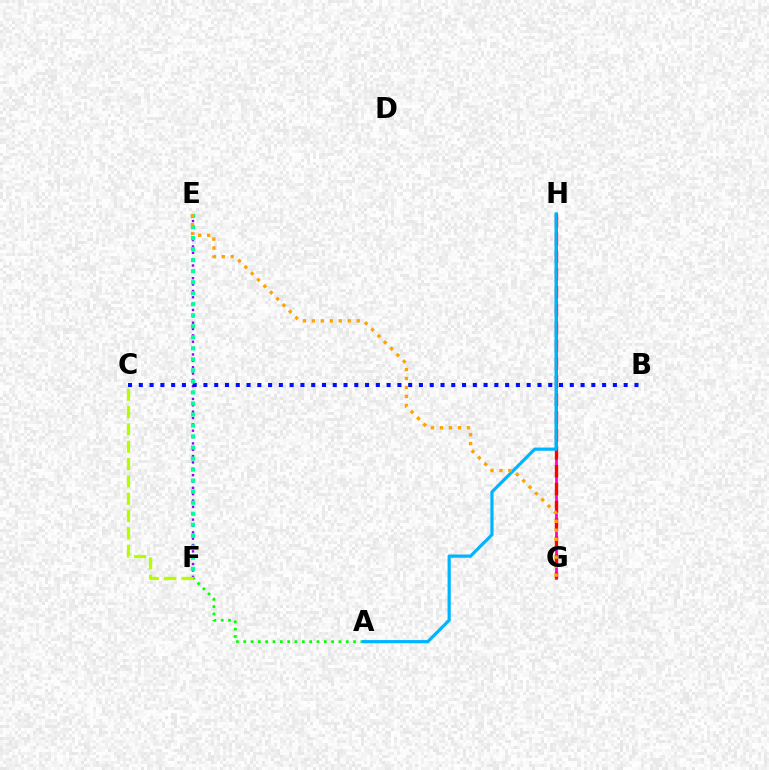{('G', 'H'): [{'color': '#ff00bd', 'line_style': 'solid', 'thickness': 1.96}, {'color': '#ff0000', 'line_style': 'dashed', 'thickness': 2.43}], ('E', 'F'): [{'color': '#9b00ff', 'line_style': 'dotted', 'thickness': 1.73}, {'color': '#00ff9d', 'line_style': 'dotted', 'thickness': 2.99}], ('A', 'F'): [{'color': '#08ff00', 'line_style': 'dotted', 'thickness': 1.99}], ('C', 'F'): [{'color': '#b3ff00', 'line_style': 'dashed', 'thickness': 2.36}], ('B', 'C'): [{'color': '#0010ff', 'line_style': 'dotted', 'thickness': 2.93}], ('A', 'H'): [{'color': '#00b5ff', 'line_style': 'solid', 'thickness': 2.31}], ('E', 'G'): [{'color': '#ffa500', 'line_style': 'dotted', 'thickness': 2.44}]}